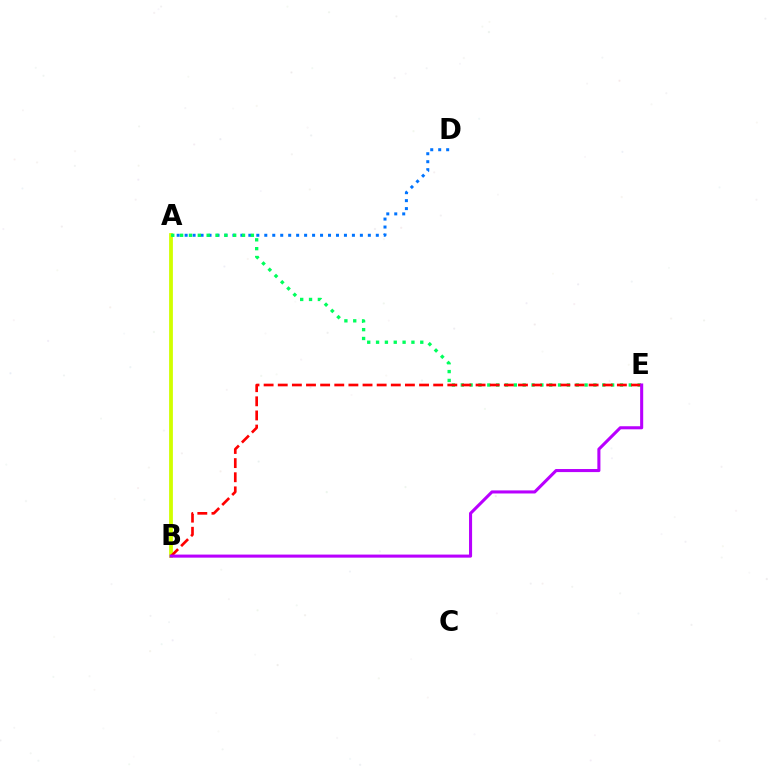{('A', 'D'): [{'color': '#0074ff', 'line_style': 'dotted', 'thickness': 2.16}], ('A', 'B'): [{'color': '#d1ff00', 'line_style': 'solid', 'thickness': 2.73}], ('A', 'E'): [{'color': '#00ff5c', 'line_style': 'dotted', 'thickness': 2.4}], ('B', 'E'): [{'color': '#ff0000', 'line_style': 'dashed', 'thickness': 1.92}, {'color': '#b900ff', 'line_style': 'solid', 'thickness': 2.21}]}